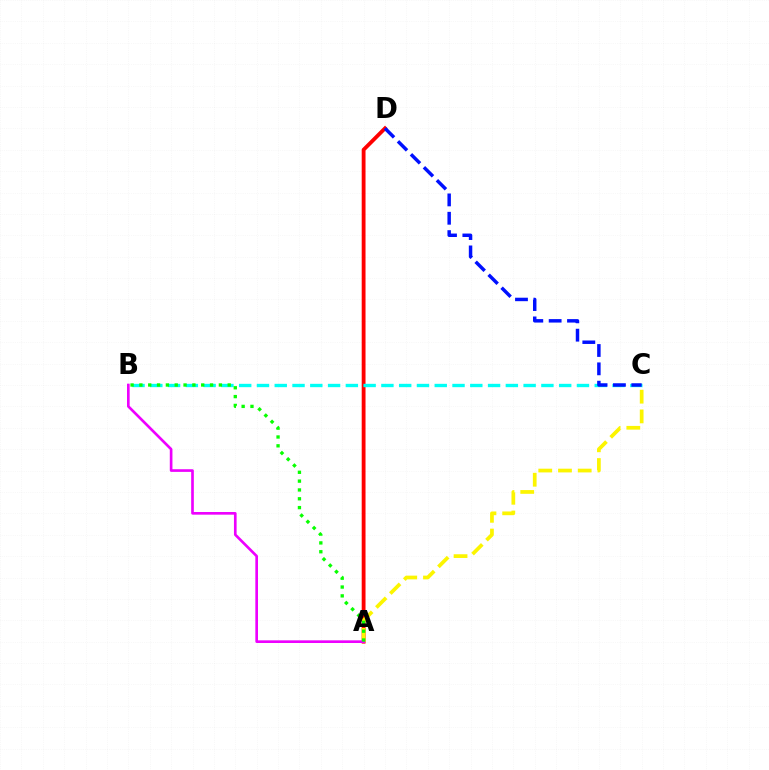{('A', 'D'): [{'color': '#ff0000', 'line_style': 'solid', 'thickness': 2.76}], ('B', 'C'): [{'color': '#00fff6', 'line_style': 'dashed', 'thickness': 2.42}], ('C', 'D'): [{'color': '#0010ff', 'line_style': 'dashed', 'thickness': 2.49}], ('A', 'C'): [{'color': '#fcf500', 'line_style': 'dashed', 'thickness': 2.68}], ('A', 'B'): [{'color': '#ee00ff', 'line_style': 'solid', 'thickness': 1.91}, {'color': '#08ff00', 'line_style': 'dotted', 'thickness': 2.4}]}